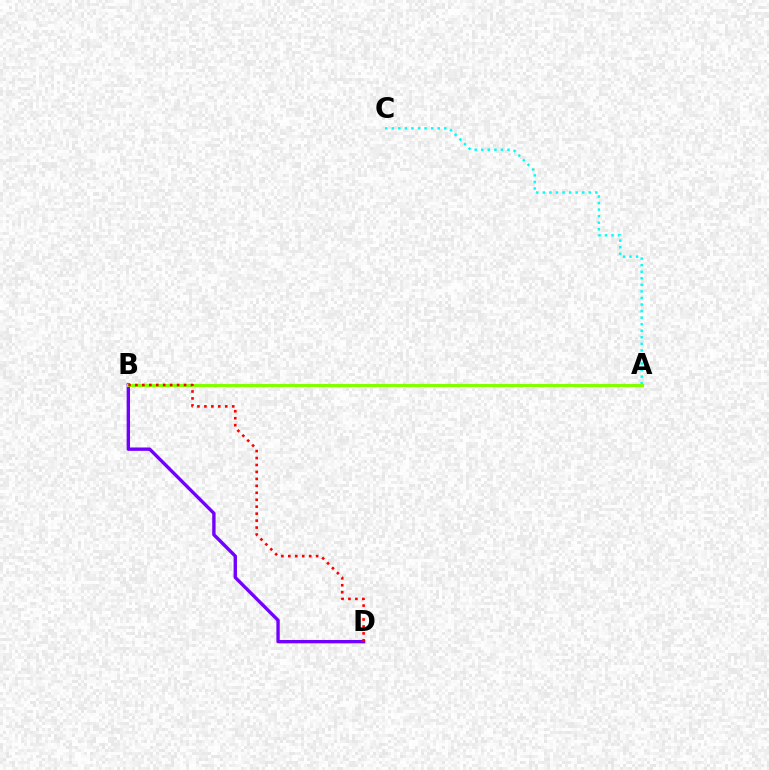{('B', 'D'): [{'color': '#7200ff', 'line_style': 'solid', 'thickness': 2.42}, {'color': '#ff0000', 'line_style': 'dotted', 'thickness': 1.89}], ('A', 'C'): [{'color': '#00fff6', 'line_style': 'dotted', 'thickness': 1.78}], ('A', 'B'): [{'color': '#84ff00', 'line_style': 'solid', 'thickness': 2.22}]}